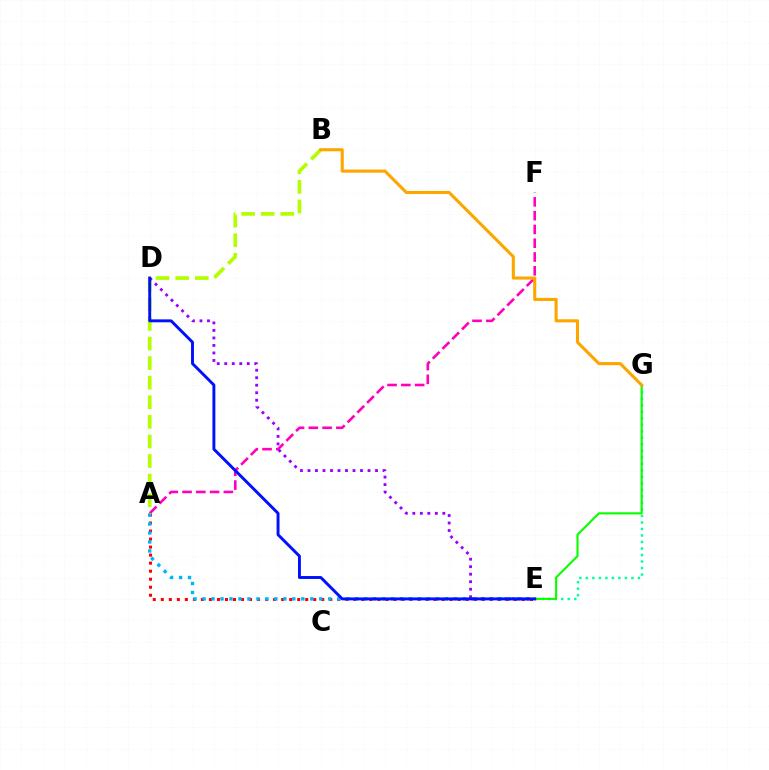{('E', 'G'): [{'color': '#00ff9d', 'line_style': 'dotted', 'thickness': 1.77}, {'color': '#08ff00', 'line_style': 'solid', 'thickness': 1.53}], ('A', 'E'): [{'color': '#ff0000', 'line_style': 'dotted', 'thickness': 2.18}, {'color': '#00b5ff', 'line_style': 'dotted', 'thickness': 2.44}], ('A', 'F'): [{'color': '#ff00bd', 'line_style': 'dashed', 'thickness': 1.87}], ('A', 'B'): [{'color': '#b3ff00', 'line_style': 'dashed', 'thickness': 2.66}], ('D', 'E'): [{'color': '#9b00ff', 'line_style': 'dotted', 'thickness': 2.04}, {'color': '#0010ff', 'line_style': 'solid', 'thickness': 2.1}], ('B', 'G'): [{'color': '#ffa500', 'line_style': 'solid', 'thickness': 2.22}]}